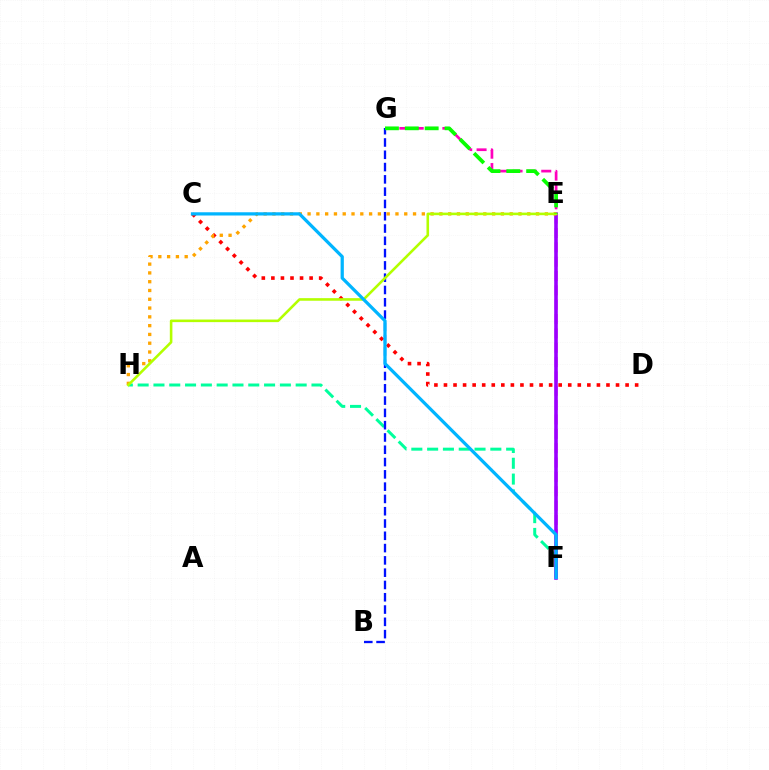{('F', 'G'): [{'color': '#ff00bd', 'line_style': 'dashed', 'thickness': 1.95}], ('F', 'H'): [{'color': '#00ff9d', 'line_style': 'dashed', 'thickness': 2.15}], ('E', 'F'): [{'color': '#9b00ff', 'line_style': 'solid', 'thickness': 2.58}], ('B', 'G'): [{'color': '#0010ff', 'line_style': 'dashed', 'thickness': 1.67}], ('C', 'D'): [{'color': '#ff0000', 'line_style': 'dotted', 'thickness': 2.6}], ('E', 'H'): [{'color': '#ffa500', 'line_style': 'dotted', 'thickness': 2.39}, {'color': '#b3ff00', 'line_style': 'solid', 'thickness': 1.86}], ('E', 'G'): [{'color': '#08ff00', 'line_style': 'dashed', 'thickness': 2.7}], ('C', 'F'): [{'color': '#00b5ff', 'line_style': 'solid', 'thickness': 2.33}]}